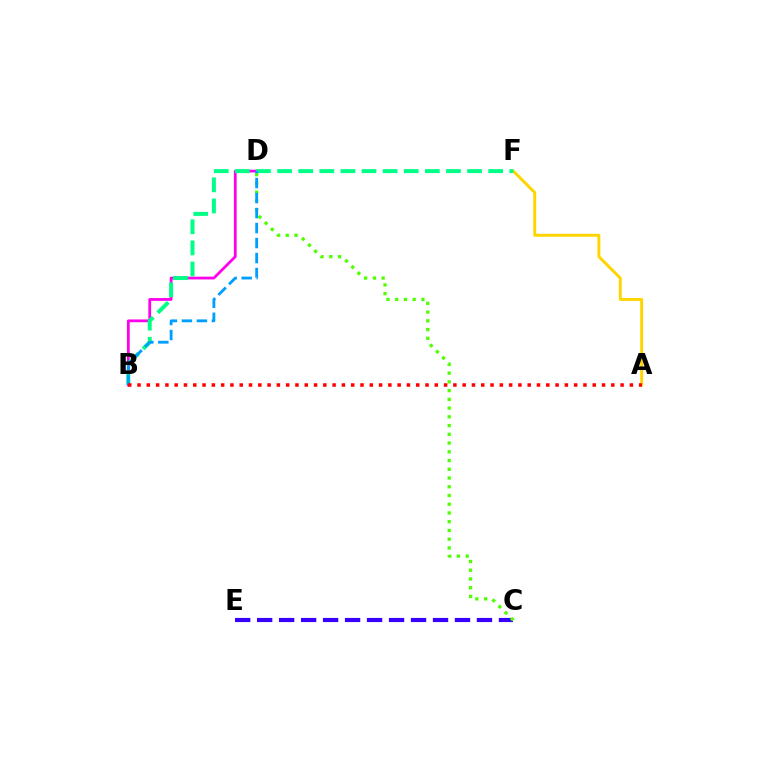{('C', 'E'): [{'color': '#3700ff', 'line_style': 'dashed', 'thickness': 2.99}], ('A', 'F'): [{'color': '#ffd500', 'line_style': 'solid', 'thickness': 2.11}], ('B', 'D'): [{'color': '#ff00ed', 'line_style': 'solid', 'thickness': 2.0}, {'color': '#009eff', 'line_style': 'dashed', 'thickness': 2.04}], ('B', 'F'): [{'color': '#00ff86', 'line_style': 'dashed', 'thickness': 2.87}], ('C', 'D'): [{'color': '#4fff00', 'line_style': 'dotted', 'thickness': 2.37}], ('A', 'B'): [{'color': '#ff0000', 'line_style': 'dotted', 'thickness': 2.52}]}